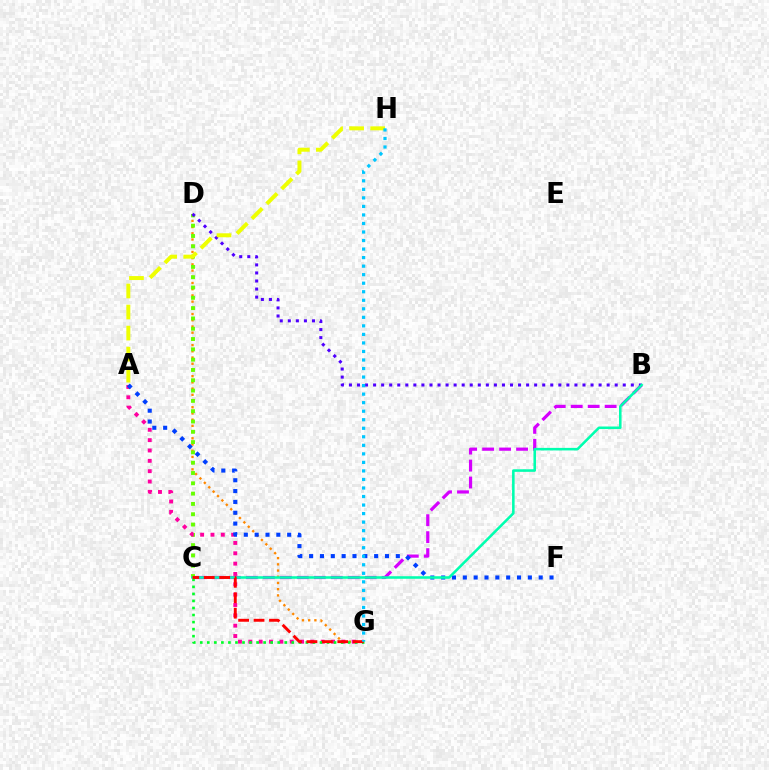{('D', 'G'): [{'color': '#ff8800', 'line_style': 'dotted', 'thickness': 1.69}], ('C', 'D'): [{'color': '#66ff00', 'line_style': 'dotted', 'thickness': 2.8}], ('B', 'C'): [{'color': '#d600ff', 'line_style': 'dashed', 'thickness': 2.31}, {'color': '#00ffaf', 'line_style': 'solid', 'thickness': 1.84}], ('B', 'D'): [{'color': '#4f00ff', 'line_style': 'dotted', 'thickness': 2.19}], ('A', 'G'): [{'color': '#ff00a0', 'line_style': 'dotted', 'thickness': 2.81}], ('C', 'G'): [{'color': '#00ff27', 'line_style': 'dotted', 'thickness': 1.91}, {'color': '#ff0000', 'line_style': 'dashed', 'thickness': 2.1}], ('A', 'F'): [{'color': '#003fff', 'line_style': 'dotted', 'thickness': 2.94}], ('A', 'H'): [{'color': '#eeff00', 'line_style': 'dashed', 'thickness': 2.86}], ('G', 'H'): [{'color': '#00c7ff', 'line_style': 'dotted', 'thickness': 2.32}]}